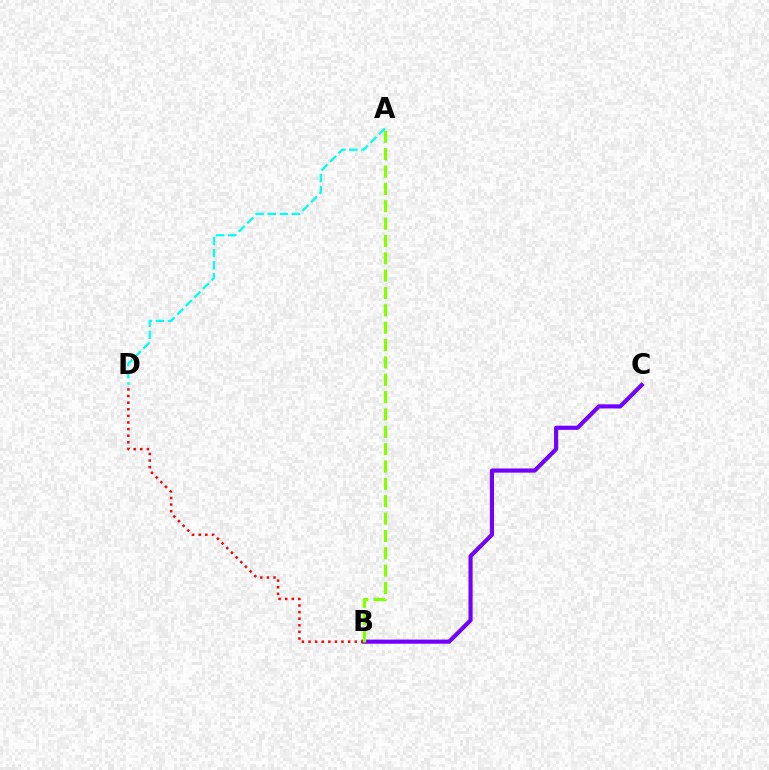{('B', 'C'): [{'color': '#7200ff', 'line_style': 'solid', 'thickness': 2.97}], ('B', 'D'): [{'color': '#ff0000', 'line_style': 'dotted', 'thickness': 1.8}], ('A', 'D'): [{'color': '#00fff6', 'line_style': 'dashed', 'thickness': 1.64}], ('A', 'B'): [{'color': '#84ff00', 'line_style': 'dashed', 'thickness': 2.36}]}